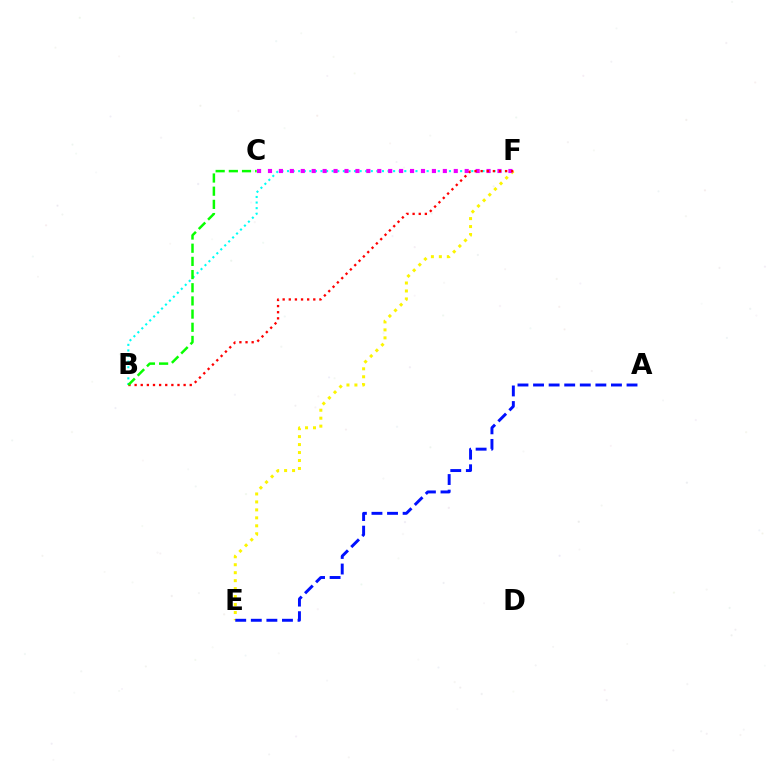{('E', 'F'): [{'color': '#fcf500', 'line_style': 'dotted', 'thickness': 2.16}], ('B', 'F'): [{'color': '#00fff6', 'line_style': 'dotted', 'thickness': 1.52}, {'color': '#ff0000', 'line_style': 'dotted', 'thickness': 1.66}], ('C', 'F'): [{'color': '#ee00ff', 'line_style': 'dotted', 'thickness': 2.97}], ('A', 'E'): [{'color': '#0010ff', 'line_style': 'dashed', 'thickness': 2.12}], ('B', 'C'): [{'color': '#08ff00', 'line_style': 'dashed', 'thickness': 1.79}]}